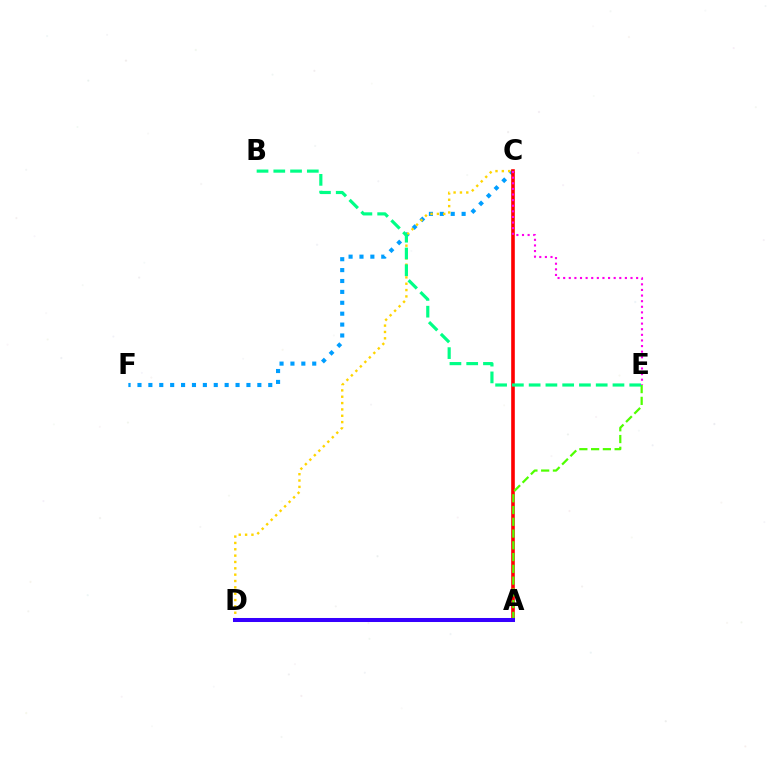{('C', 'F'): [{'color': '#009eff', 'line_style': 'dotted', 'thickness': 2.96}], ('A', 'C'): [{'color': '#ff0000', 'line_style': 'solid', 'thickness': 2.6}], ('A', 'E'): [{'color': '#4fff00', 'line_style': 'dashed', 'thickness': 1.6}], ('C', 'D'): [{'color': '#ffd500', 'line_style': 'dotted', 'thickness': 1.72}], ('B', 'E'): [{'color': '#00ff86', 'line_style': 'dashed', 'thickness': 2.28}], ('A', 'D'): [{'color': '#3700ff', 'line_style': 'solid', 'thickness': 2.89}], ('C', 'E'): [{'color': '#ff00ed', 'line_style': 'dotted', 'thickness': 1.52}]}